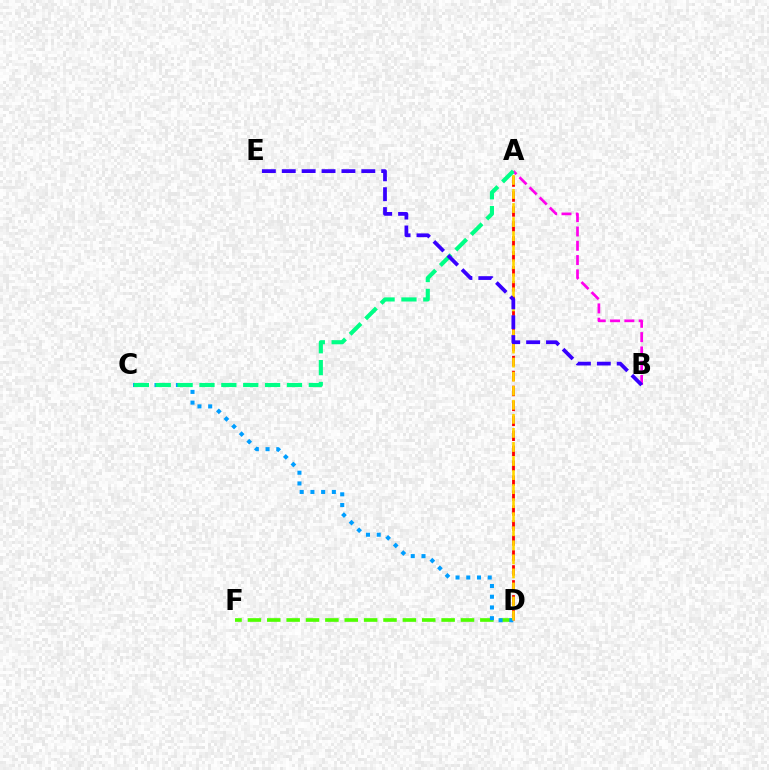{('A', 'D'): [{'color': '#ff0000', 'line_style': 'dashed', 'thickness': 2.03}, {'color': '#ffd500', 'line_style': 'dashed', 'thickness': 1.91}], ('A', 'B'): [{'color': '#ff00ed', 'line_style': 'dashed', 'thickness': 1.94}], ('D', 'F'): [{'color': '#4fff00', 'line_style': 'dashed', 'thickness': 2.63}], ('C', 'D'): [{'color': '#009eff', 'line_style': 'dotted', 'thickness': 2.91}], ('A', 'C'): [{'color': '#00ff86', 'line_style': 'dashed', 'thickness': 2.97}], ('B', 'E'): [{'color': '#3700ff', 'line_style': 'dashed', 'thickness': 2.7}]}